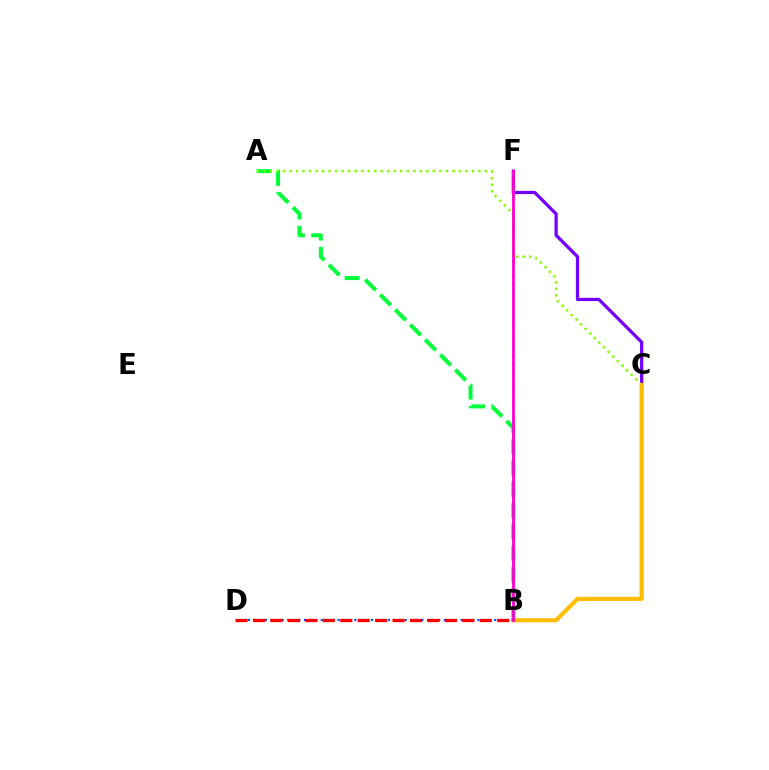{('A', 'B'): [{'color': '#00ff39', 'line_style': 'dashed', 'thickness': 2.88}], ('B', 'D'): [{'color': '#004bff', 'line_style': 'dotted', 'thickness': 1.52}, {'color': '#ff0000', 'line_style': 'dashed', 'thickness': 2.37}], ('C', 'F'): [{'color': '#7200ff', 'line_style': 'solid', 'thickness': 2.35}], ('B', 'F'): [{'color': '#00fff6', 'line_style': 'dotted', 'thickness': 1.98}, {'color': '#ff00cf', 'line_style': 'solid', 'thickness': 2.02}], ('A', 'C'): [{'color': '#84ff00', 'line_style': 'dotted', 'thickness': 1.77}], ('B', 'C'): [{'color': '#ffbd00', 'line_style': 'solid', 'thickness': 2.98}]}